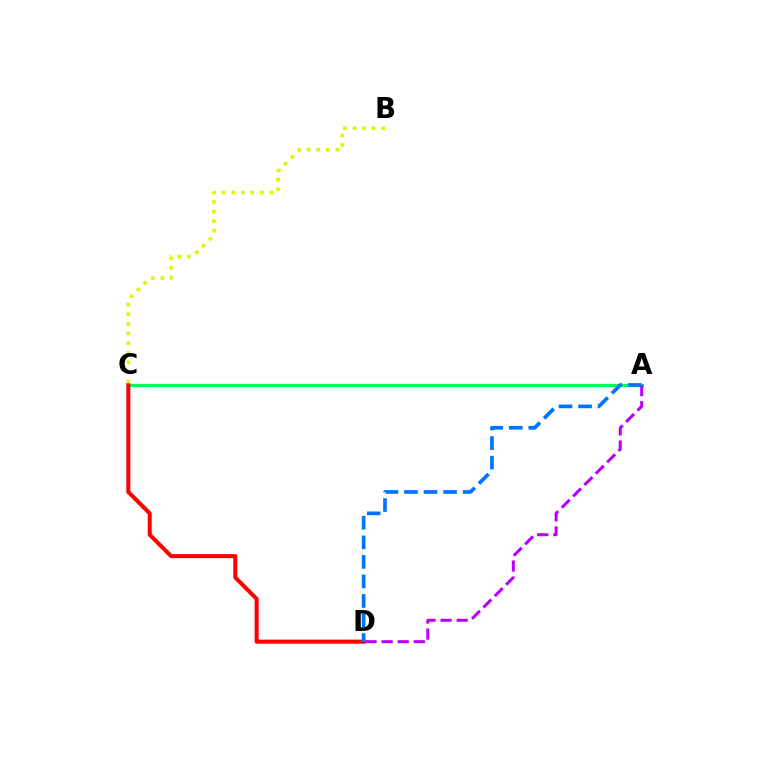{('A', 'C'): [{'color': '#00ff5c', 'line_style': 'solid', 'thickness': 2.28}], ('A', 'D'): [{'color': '#b900ff', 'line_style': 'dashed', 'thickness': 2.18}, {'color': '#0074ff', 'line_style': 'dashed', 'thickness': 2.66}], ('C', 'D'): [{'color': '#ff0000', 'line_style': 'solid', 'thickness': 2.9}], ('B', 'C'): [{'color': '#d1ff00', 'line_style': 'dotted', 'thickness': 2.61}]}